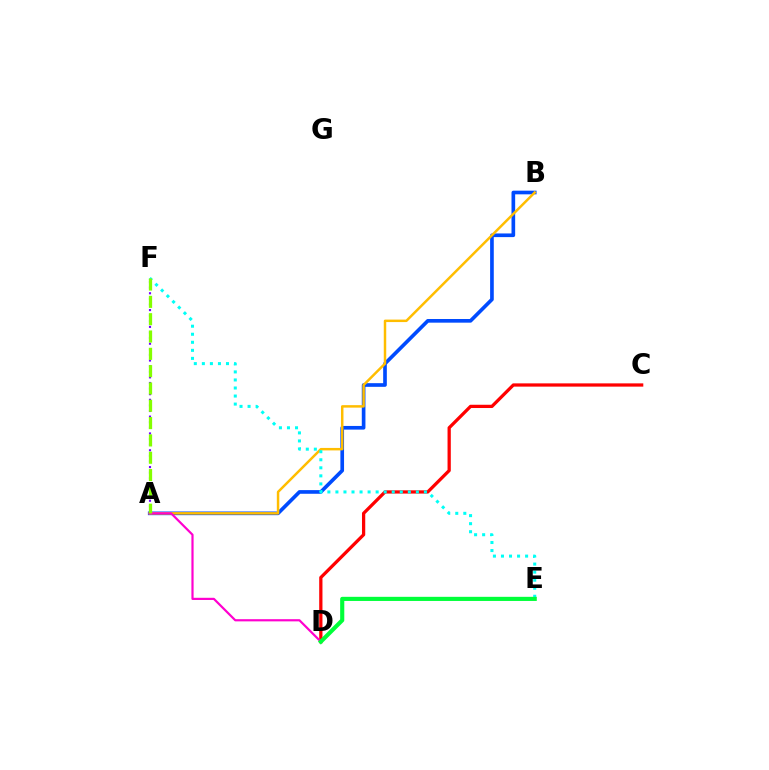{('A', 'B'): [{'color': '#004bff', 'line_style': 'solid', 'thickness': 2.64}, {'color': '#ffbd00', 'line_style': 'solid', 'thickness': 1.78}], ('C', 'D'): [{'color': '#ff0000', 'line_style': 'solid', 'thickness': 2.35}], ('A', 'D'): [{'color': '#ff00cf', 'line_style': 'solid', 'thickness': 1.58}], ('E', 'F'): [{'color': '#00fff6', 'line_style': 'dotted', 'thickness': 2.19}], ('D', 'E'): [{'color': '#00ff39', 'line_style': 'solid', 'thickness': 2.97}], ('A', 'F'): [{'color': '#7200ff', 'line_style': 'dotted', 'thickness': 1.52}, {'color': '#84ff00', 'line_style': 'dashed', 'thickness': 2.35}]}